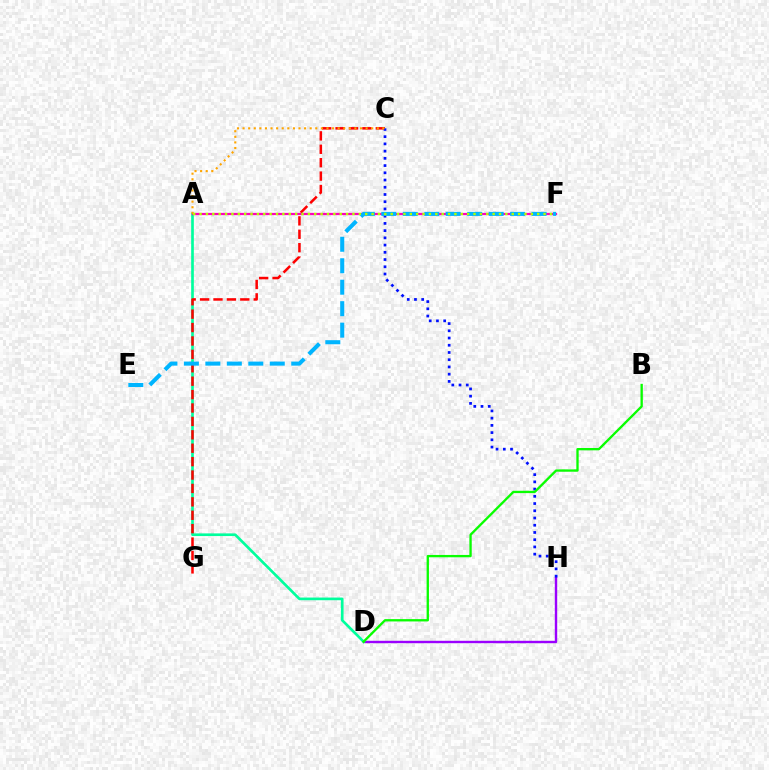{('D', 'H'): [{'color': '#9b00ff', 'line_style': 'solid', 'thickness': 1.72}], ('A', 'D'): [{'color': '#00ff9d', 'line_style': 'solid', 'thickness': 1.92}], ('C', 'G'): [{'color': '#ff0000', 'line_style': 'dashed', 'thickness': 1.82}], ('C', 'H'): [{'color': '#0010ff', 'line_style': 'dotted', 'thickness': 1.96}], ('B', 'D'): [{'color': '#08ff00', 'line_style': 'solid', 'thickness': 1.68}], ('A', 'F'): [{'color': '#ff00bd', 'line_style': 'solid', 'thickness': 1.6}, {'color': '#b3ff00', 'line_style': 'dotted', 'thickness': 1.73}], ('A', 'C'): [{'color': '#ffa500', 'line_style': 'dotted', 'thickness': 1.52}], ('E', 'F'): [{'color': '#00b5ff', 'line_style': 'dashed', 'thickness': 2.92}]}